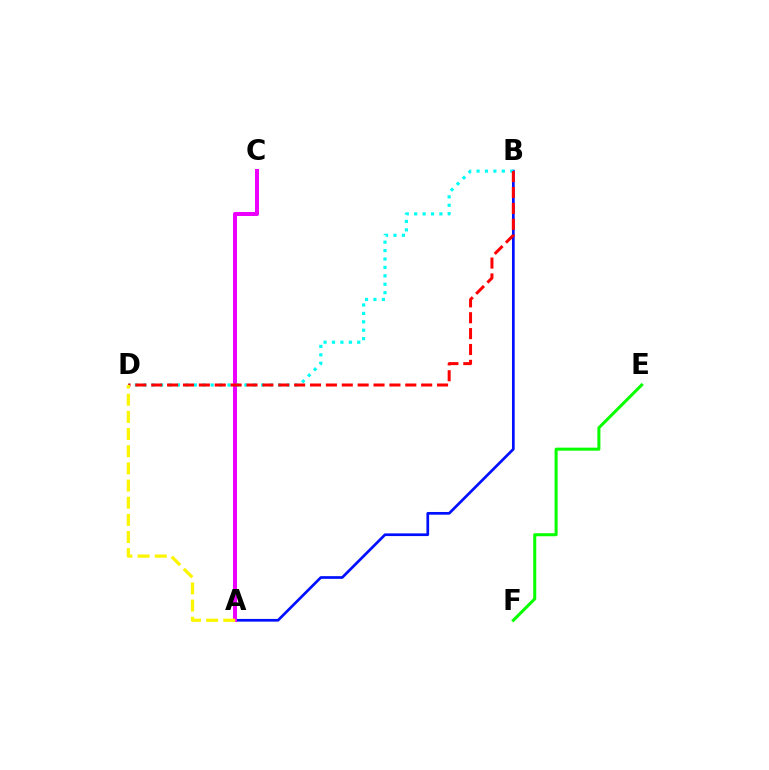{('A', 'B'): [{'color': '#0010ff', 'line_style': 'solid', 'thickness': 1.95}], ('A', 'C'): [{'color': '#ee00ff', 'line_style': 'solid', 'thickness': 2.89}], ('B', 'D'): [{'color': '#00fff6', 'line_style': 'dotted', 'thickness': 2.29}, {'color': '#ff0000', 'line_style': 'dashed', 'thickness': 2.16}], ('E', 'F'): [{'color': '#08ff00', 'line_style': 'solid', 'thickness': 2.18}], ('A', 'D'): [{'color': '#fcf500', 'line_style': 'dashed', 'thickness': 2.33}]}